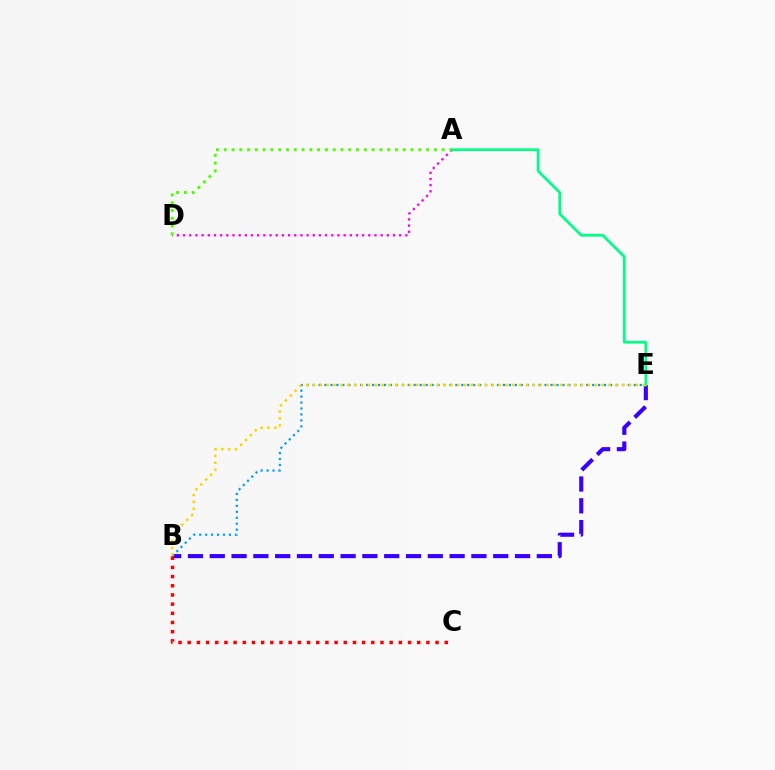{('B', 'E'): [{'color': '#3700ff', 'line_style': 'dashed', 'thickness': 2.96}, {'color': '#009eff', 'line_style': 'dotted', 'thickness': 1.62}, {'color': '#ffd500', 'line_style': 'dotted', 'thickness': 1.87}], ('A', 'D'): [{'color': '#ff00ed', 'line_style': 'dotted', 'thickness': 1.68}, {'color': '#4fff00', 'line_style': 'dotted', 'thickness': 2.11}], ('A', 'E'): [{'color': '#00ff86', 'line_style': 'solid', 'thickness': 1.97}], ('B', 'C'): [{'color': '#ff0000', 'line_style': 'dotted', 'thickness': 2.49}]}